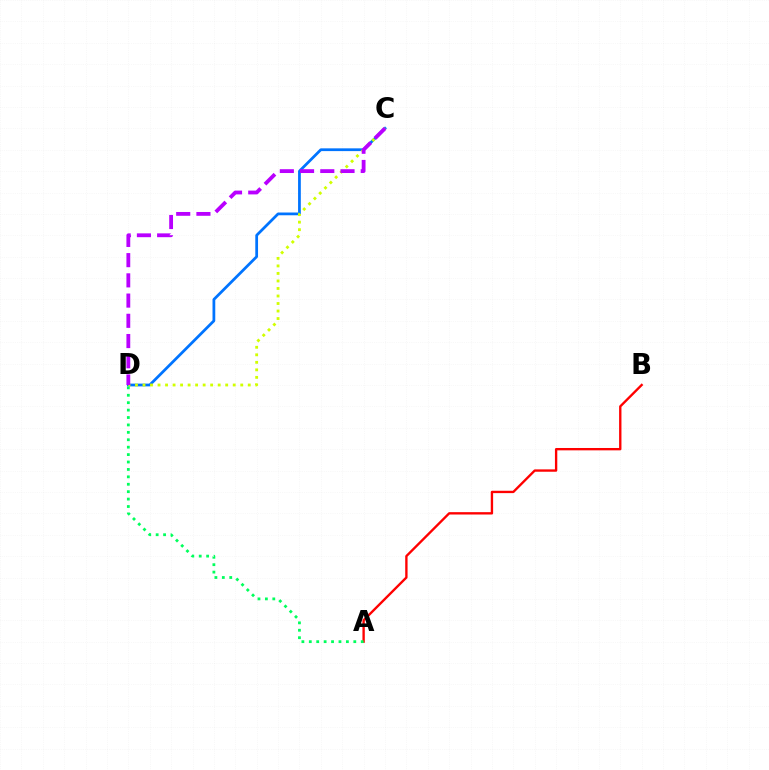{('C', 'D'): [{'color': '#0074ff', 'line_style': 'solid', 'thickness': 1.98}, {'color': '#d1ff00', 'line_style': 'dotted', 'thickness': 2.04}, {'color': '#b900ff', 'line_style': 'dashed', 'thickness': 2.75}], ('A', 'B'): [{'color': '#ff0000', 'line_style': 'solid', 'thickness': 1.7}], ('A', 'D'): [{'color': '#00ff5c', 'line_style': 'dotted', 'thickness': 2.02}]}